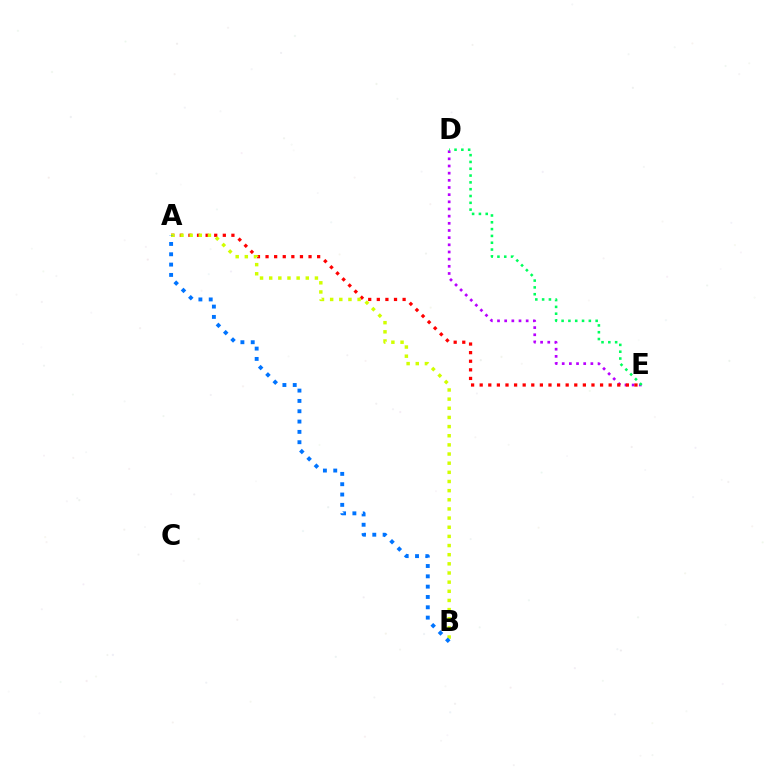{('D', 'E'): [{'color': '#b900ff', 'line_style': 'dotted', 'thickness': 1.95}, {'color': '#00ff5c', 'line_style': 'dotted', 'thickness': 1.85}], ('A', 'E'): [{'color': '#ff0000', 'line_style': 'dotted', 'thickness': 2.34}], ('A', 'B'): [{'color': '#d1ff00', 'line_style': 'dotted', 'thickness': 2.49}, {'color': '#0074ff', 'line_style': 'dotted', 'thickness': 2.8}]}